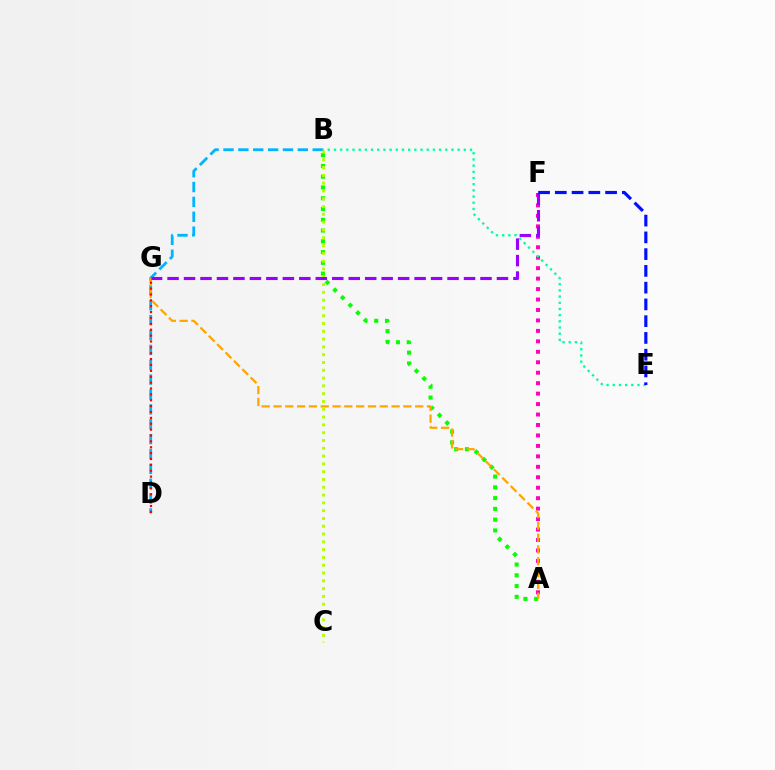{('A', 'F'): [{'color': '#ff00bd', 'line_style': 'dotted', 'thickness': 2.84}], ('A', 'B'): [{'color': '#08ff00', 'line_style': 'dotted', 'thickness': 2.93}], ('B', 'D'): [{'color': '#00b5ff', 'line_style': 'dashed', 'thickness': 2.02}], ('A', 'G'): [{'color': '#ffa500', 'line_style': 'dashed', 'thickness': 1.6}], ('D', 'G'): [{'color': '#ff0000', 'line_style': 'dotted', 'thickness': 1.6}], ('B', 'C'): [{'color': '#b3ff00', 'line_style': 'dotted', 'thickness': 2.12}], ('B', 'E'): [{'color': '#00ff9d', 'line_style': 'dotted', 'thickness': 1.68}], ('F', 'G'): [{'color': '#9b00ff', 'line_style': 'dashed', 'thickness': 2.24}], ('E', 'F'): [{'color': '#0010ff', 'line_style': 'dashed', 'thickness': 2.28}]}